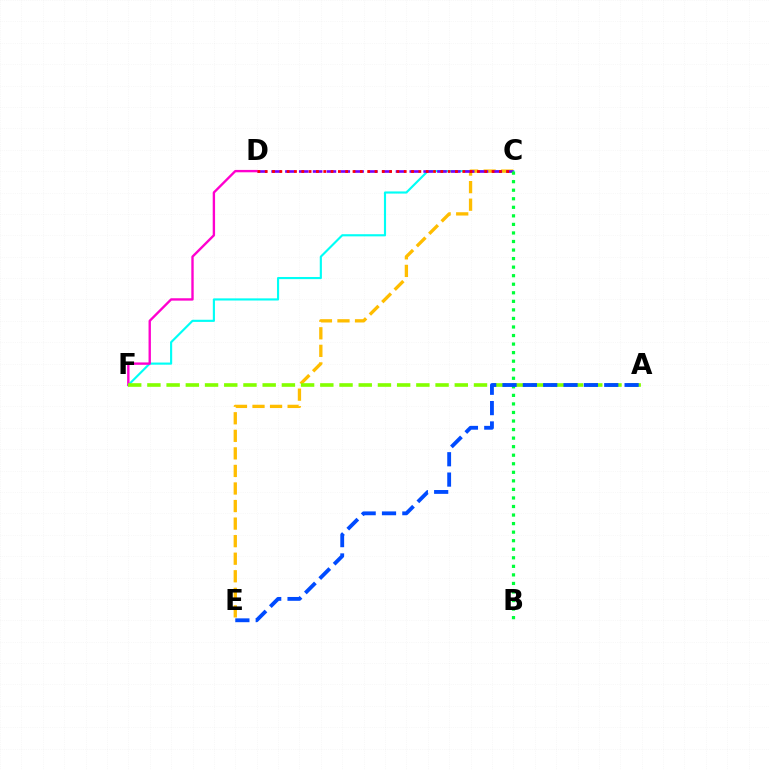{('C', 'F'): [{'color': '#00fff6', 'line_style': 'solid', 'thickness': 1.54}], ('C', 'E'): [{'color': '#ffbd00', 'line_style': 'dashed', 'thickness': 2.38}], ('C', 'D'): [{'color': '#7200ff', 'line_style': 'dashed', 'thickness': 1.88}, {'color': '#ff0000', 'line_style': 'dotted', 'thickness': 1.99}], ('D', 'F'): [{'color': '#ff00cf', 'line_style': 'solid', 'thickness': 1.7}], ('A', 'F'): [{'color': '#84ff00', 'line_style': 'dashed', 'thickness': 2.61}], ('B', 'C'): [{'color': '#00ff39', 'line_style': 'dotted', 'thickness': 2.32}], ('A', 'E'): [{'color': '#004bff', 'line_style': 'dashed', 'thickness': 2.76}]}